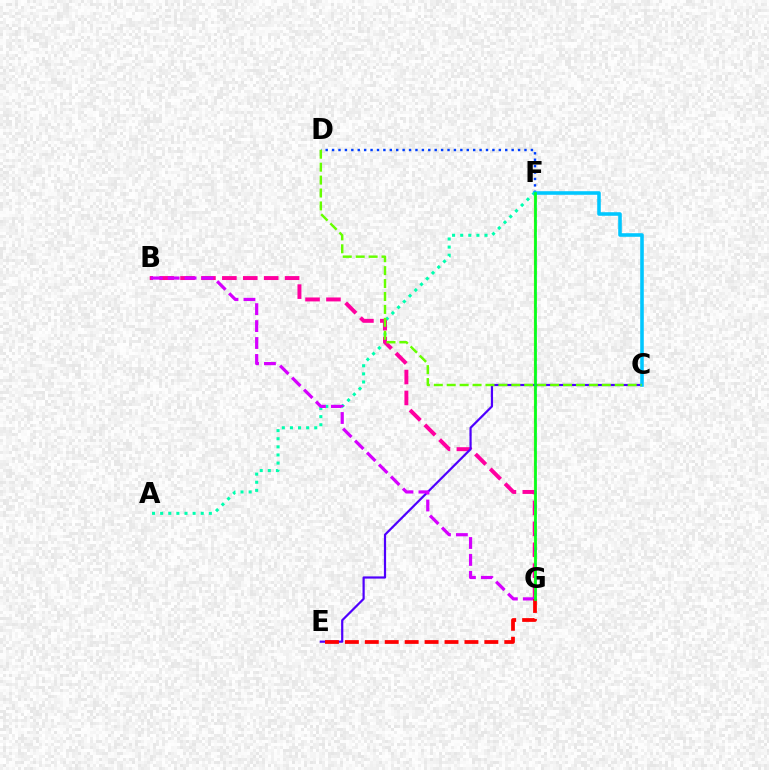{('A', 'F'): [{'color': '#00ffaf', 'line_style': 'dotted', 'thickness': 2.2}], ('F', 'G'): [{'color': '#ff8800', 'line_style': 'solid', 'thickness': 1.57}, {'color': '#eeff00', 'line_style': 'dashed', 'thickness': 1.95}, {'color': '#00ff27', 'line_style': 'solid', 'thickness': 1.94}], ('D', 'F'): [{'color': '#003fff', 'line_style': 'dotted', 'thickness': 1.74}], ('B', 'G'): [{'color': '#ff00a0', 'line_style': 'dashed', 'thickness': 2.84}, {'color': '#d600ff', 'line_style': 'dashed', 'thickness': 2.3}], ('C', 'E'): [{'color': '#4f00ff', 'line_style': 'solid', 'thickness': 1.58}], ('C', 'F'): [{'color': '#00c7ff', 'line_style': 'solid', 'thickness': 2.57}], ('C', 'D'): [{'color': '#66ff00', 'line_style': 'dashed', 'thickness': 1.76}], ('E', 'G'): [{'color': '#ff0000', 'line_style': 'dashed', 'thickness': 2.71}]}